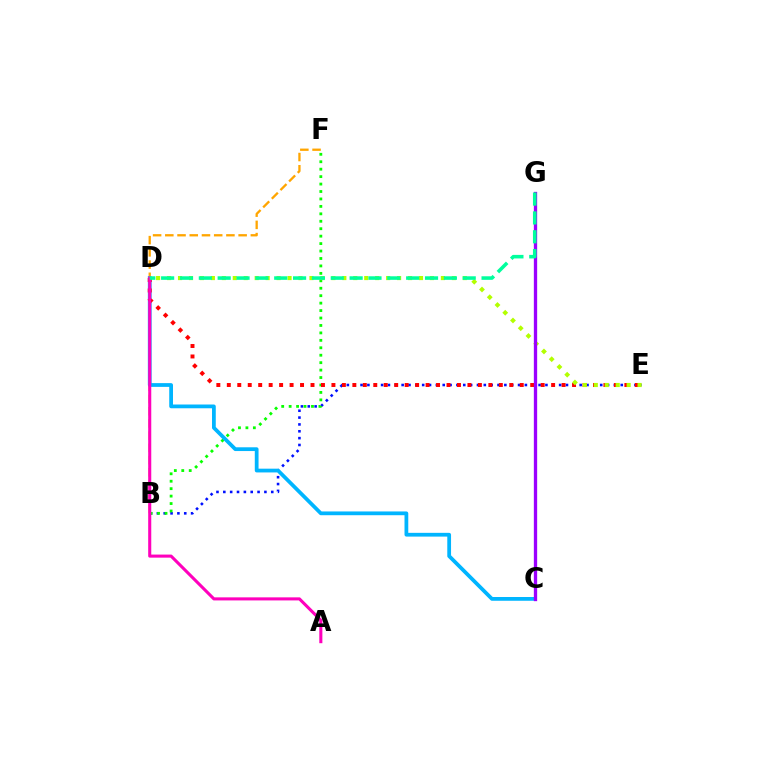{('B', 'E'): [{'color': '#0010ff', 'line_style': 'dotted', 'thickness': 1.86}], ('B', 'F'): [{'color': '#ffa500', 'line_style': 'dashed', 'thickness': 1.66}, {'color': '#08ff00', 'line_style': 'dotted', 'thickness': 2.02}], ('C', 'D'): [{'color': '#00b5ff', 'line_style': 'solid', 'thickness': 2.71}], ('D', 'E'): [{'color': '#ff0000', 'line_style': 'dotted', 'thickness': 2.84}, {'color': '#b3ff00', 'line_style': 'dotted', 'thickness': 2.98}], ('A', 'D'): [{'color': '#ff00bd', 'line_style': 'solid', 'thickness': 2.21}], ('C', 'G'): [{'color': '#9b00ff', 'line_style': 'solid', 'thickness': 2.38}], ('D', 'G'): [{'color': '#00ff9d', 'line_style': 'dashed', 'thickness': 2.56}]}